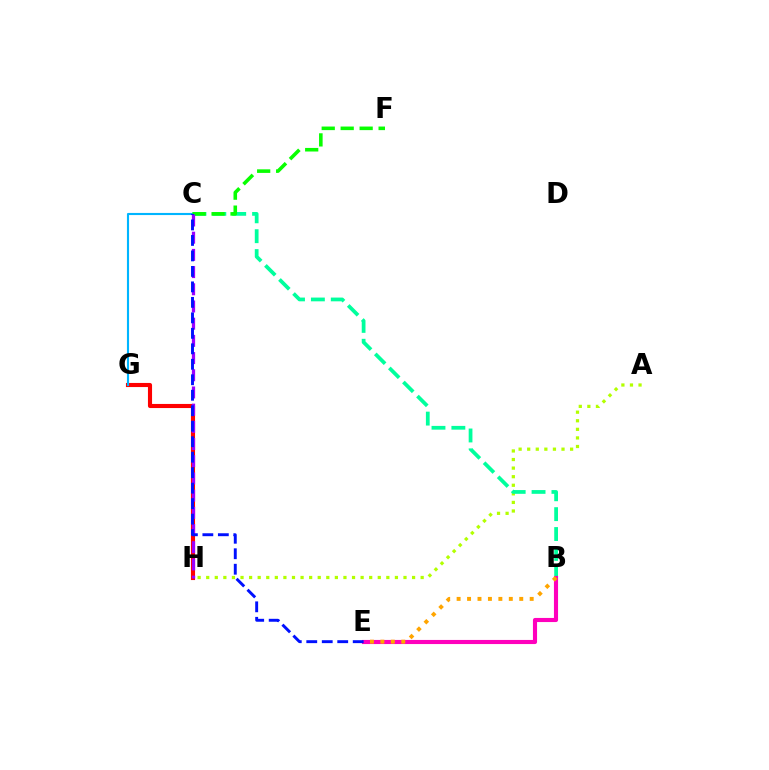{('G', 'H'): [{'color': '#ff0000', 'line_style': 'solid', 'thickness': 2.96}], ('C', 'G'): [{'color': '#00b5ff', 'line_style': 'solid', 'thickness': 1.53}], ('A', 'H'): [{'color': '#b3ff00', 'line_style': 'dotted', 'thickness': 2.33}], ('B', 'C'): [{'color': '#00ff9d', 'line_style': 'dashed', 'thickness': 2.7}], ('C', 'F'): [{'color': '#08ff00', 'line_style': 'dashed', 'thickness': 2.58}], ('C', 'H'): [{'color': '#9b00ff', 'line_style': 'dashed', 'thickness': 2.34}], ('B', 'E'): [{'color': '#ff00bd', 'line_style': 'solid', 'thickness': 2.97}, {'color': '#ffa500', 'line_style': 'dotted', 'thickness': 2.84}], ('C', 'E'): [{'color': '#0010ff', 'line_style': 'dashed', 'thickness': 2.1}]}